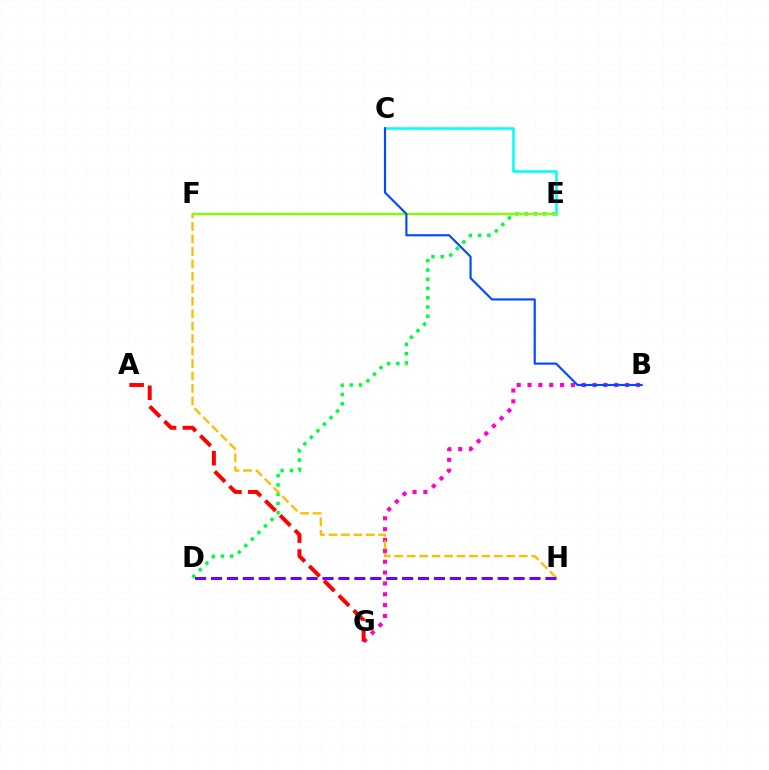{('D', 'E'): [{'color': '#00ff39', 'line_style': 'dotted', 'thickness': 2.51}], ('B', 'G'): [{'color': '#ff00cf', 'line_style': 'dotted', 'thickness': 2.95}], ('C', 'E'): [{'color': '#00fff6', 'line_style': 'solid', 'thickness': 1.83}], ('F', 'H'): [{'color': '#ffbd00', 'line_style': 'dashed', 'thickness': 1.69}], ('A', 'G'): [{'color': '#ff0000', 'line_style': 'dashed', 'thickness': 2.84}], ('E', 'F'): [{'color': '#84ff00', 'line_style': 'solid', 'thickness': 1.69}], ('B', 'C'): [{'color': '#004bff', 'line_style': 'solid', 'thickness': 1.55}], ('D', 'H'): [{'color': '#7200ff', 'line_style': 'dashed', 'thickness': 2.16}]}